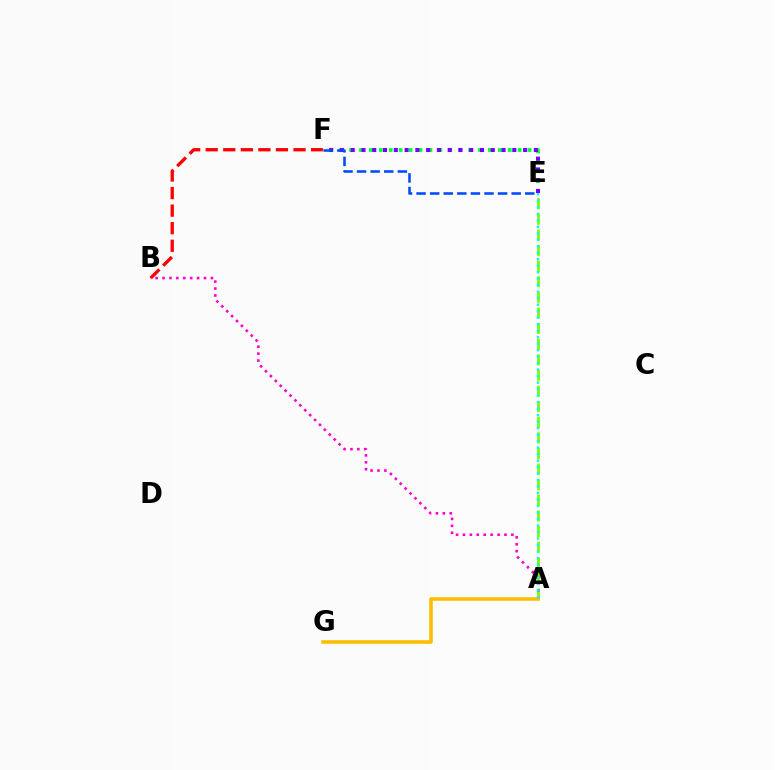{('B', 'F'): [{'color': '#ff0000', 'line_style': 'dashed', 'thickness': 2.39}], ('A', 'E'): [{'color': '#84ff00', 'line_style': 'dashed', 'thickness': 2.12}, {'color': '#00fff6', 'line_style': 'dotted', 'thickness': 1.77}], ('A', 'B'): [{'color': '#ff00cf', 'line_style': 'dotted', 'thickness': 1.88}], ('E', 'F'): [{'color': '#00ff39', 'line_style': 'dotted', 'thickness': 2.69}, {'color': '#7200ff', 'line_style': 'dotted', 'thickness': 2.93}, {'color': '#004bff', 'line_style': 'dashed', 'thickness': 1.85}], ('A', 'G'): [{'color': '#ffbd00', 'line_style': 'solid', 'thickness': 2.56}]}